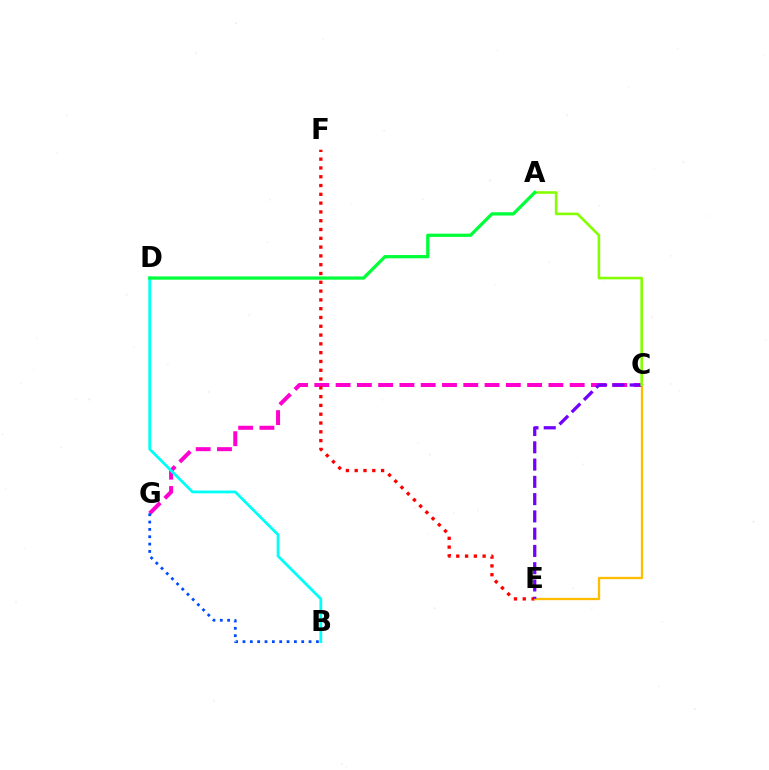{('C', 'G'): [{'color': '#ff00cf', 'line_style': 'dashed', 'thickness': 2.89}], ('B', 'G'): [{'color': '#004bff', 'line_style': 'dotted', 'thickness': 2.0}], ('E', 'F'): [{'color': '#ff0000', 'line_style': 'dotted', 'thickness': 2.39}], ('C', 'E'): [{'color': '#ffbd00', 'line_style': 'solid', 'thickness': 1.67}, {'color': '#7200ff', 'line_style': 'dashed', 'thickness': 2.35}], ('B', 'D'): [{'color': '#00fff6', 'line_style': 'solid', 'thickness': 2.01}], ('A', 'C'): [{'color': '#84ff00', 'line_style': 'solid', 'thickness': 1.87}], ('A', 'D'): [{'color': '#00ff39', 'line_style': 'solid', 'thickness': 2.34}]}